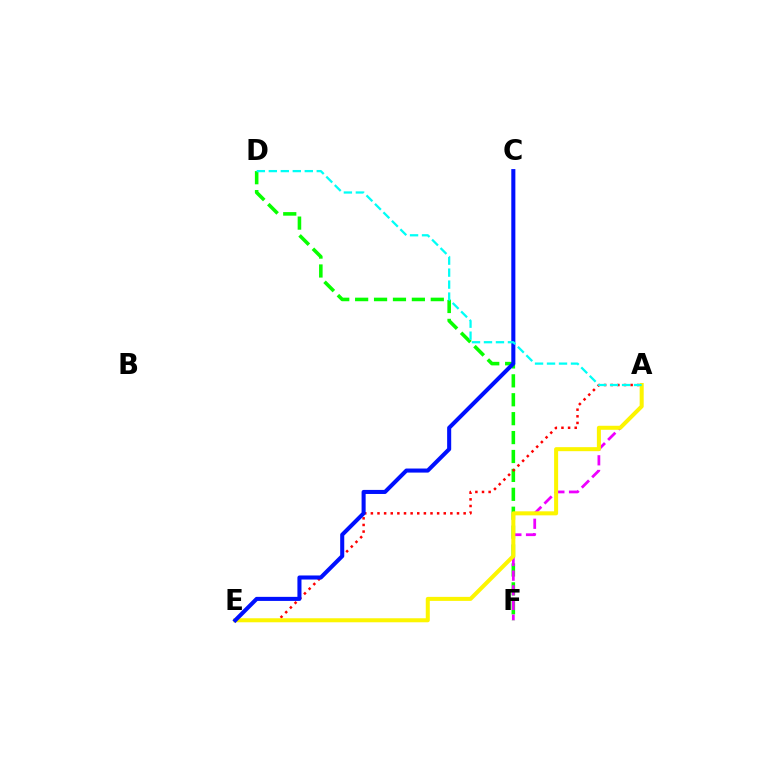{('D', 'F'): [{'color': '#08ff00', 'line_style': 'dashed', 'thickness': 2.57}], ('A', 'F'): [{'color': '#ee00ff', 'line_style': 'dashed', 'thickness': 1.99}], ('A', 'E'): [{'color': '#ff0000', 'line_style': 'dotted', 'thickness': 1.8}, {'color': '#fcf500', 'line_style': 'solid', 'thickness': 2.89}], ('C', 'E'): [{'color': '#0010ff', 'line_style': 'solid', 'thickness': 2.92}], ('A', 'D'): [{'color': '#00fff6', 'line_style': 'dashed', 'thickness': 1.63}]}